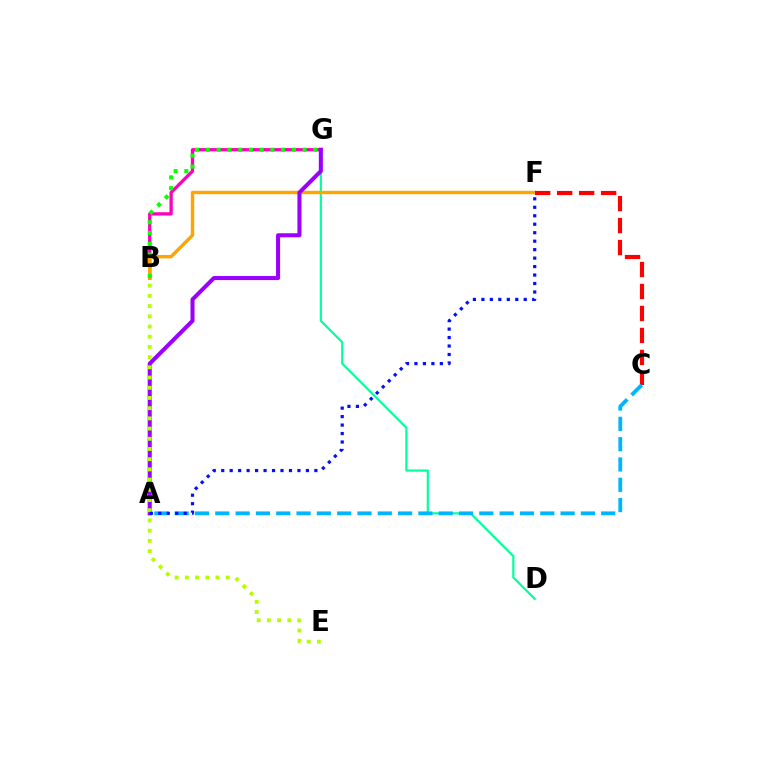{('D', 'G'): [{'color': '#00ff9d', 'line_style': 'solid', 'thickness': 1.57}], ('B', 'G'): [{'color': '#ff00bd', 'line_style': 'solid', 'thickness': 2.38}, {'color': '#08ff00', 'line_style': 'dotted', 'thickness': 2.92}], ('B', 'F'): [{'color': '#ffa500', 'line_style': 'solid', 'thickness': 2.46}], ('C', 'F'): [{'color': '#ff0000', 'line_style': 'dashed', 'thickness': 2.99}], ('A', 'C'): [{'color': '#00b5ff', 'line_style': 'dashed', 'thickness': 2.76}], ('A', 'G'): [{'color': '#9b00ff', 'line_style': 'solid', 'thickness': 2.92}], ('B', 'E'): [{'color': '#b3ff00', 'line_style': 'dotted', 'thickness': 2.77}], ('A', 'F'): [{'color': '#0010ff', 'line_style': 'dotted', 'thickness': 2.3}]}